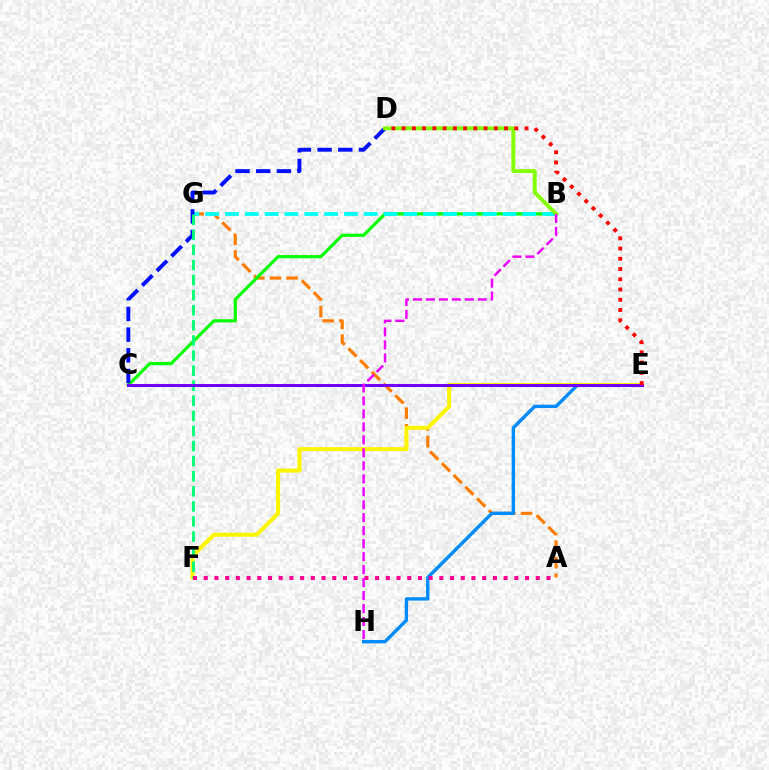{('A', 'G'): [{'color': '#ff7c00', 'line_style': 'dashed', 'thickness': 2.26}], ('E', 'H'): [{'color': '#008cff', 'line_style': 'solid', 'thickness': 2.44}], ('B', 'C'): [{'color': '#08ff00', 'line_style': 'solid', 'thickness': 2.3}], ('B', 'G'): [{'color': '#00fff6', 'line_style': 'dashed', 'thickness': 2.69}], ('C', 'D'): [{'color': '#0010ff', 'line_style': 'dashed', 'thickness': 2.81}], ('E', 'F'): [{'color': '#fcf500', 'line_style': 'solid', 'thickness': 2.91}], ('F', 'G'): [{'color': '#00ff74', 'line_style': 'dashed', 'thickness': 2.05}], ('B', 'D'): [{'color': '#84ff00', 'line_style': 'solid', 'thickness': 2.8}], ('C', 'E'): [{'color': '#7200ff', 'line_style': 'solid', 'thickness': 2.17}], ('A', 'F'): [{'color': '#ff0094', 'line_style': 'dotted', 'thickness': 2.91}], ('D', 'E'): [{'color': '#ff0000', 'line_style': 'dotted', 'thickness': 2.78}], ('B', 'H'): [{'color': '#ee00ff', 'line_style': 'dashed', 'thickness': 1.76}]}